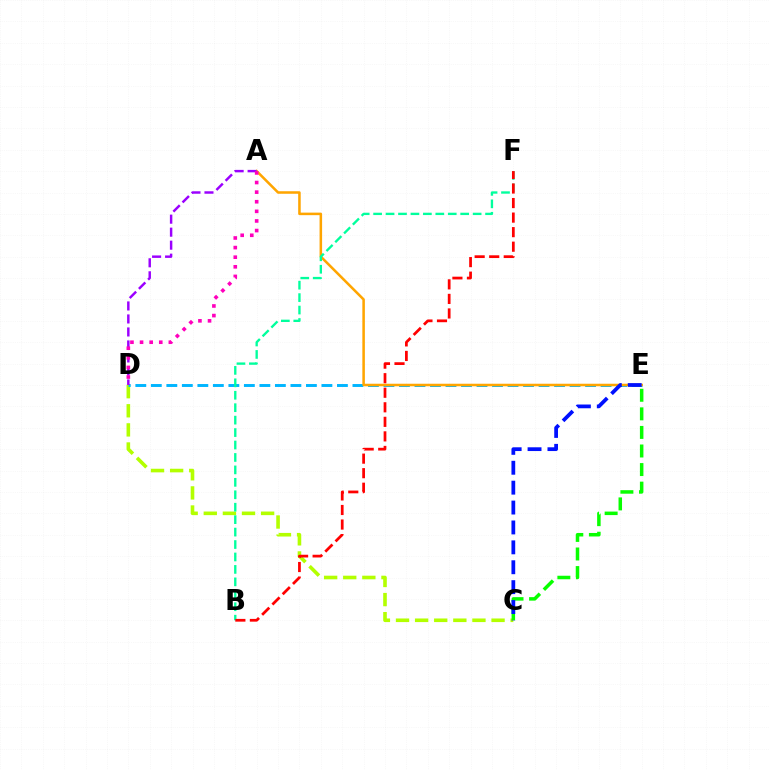{('C', 'D'): [{'color': '#b3ff00', 'line_style': 'dashed', 'thickness': 2.6}], ('D', 'E'): [{'color': '#00b5ff', 'line_style': 'dashed', 'thickness': 2.11}], ('A', 'E'): [{'color': '#ffa500', 'line_style': 'solid', 'thickness': 1.82}], ('A', 'D'): [{'color': '#9b00ff', 'line_style': 'dashed', 'thickness': 1.77}, {'color': '#ff00bd', 'line_style': 'dotted', 'thickness': 2.61}], ('B', 'F'): [{'color': '#00ff9d', 'line_style': 'dashed', 'thickness': 1.69}, {'color': '#ff0000', 'line_style': 'dashed', 'thickness': 1.98}], ('C', 'E'): [{'color': '#08ff00', 'line_style': 'dashed', 'thickness': 2.52}, {'color': '#0010ff', 'line_style': 'dashed', 'thickness': 2.7}]}